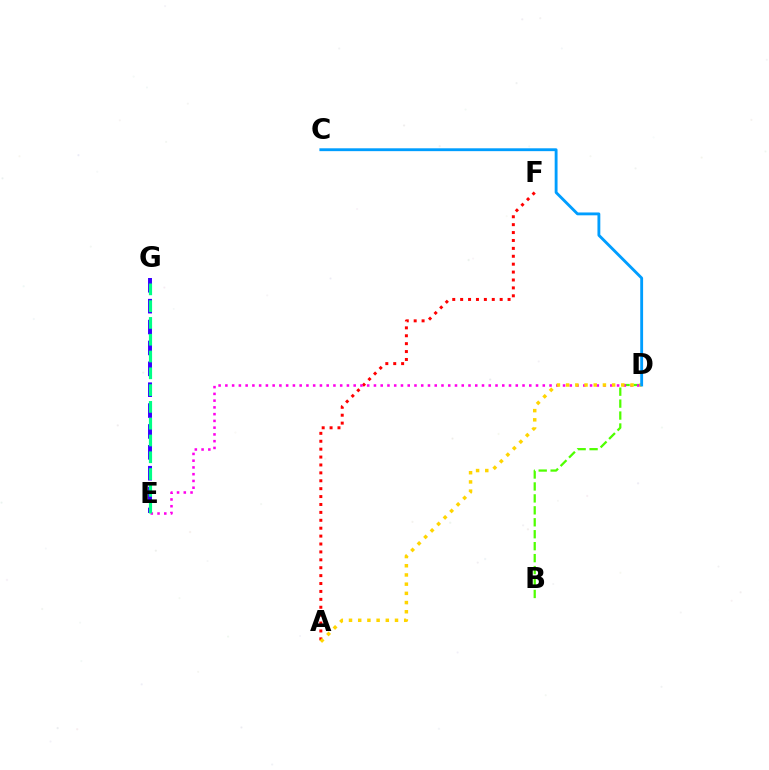{('B', 'D'): [{'color': '#4fff00', 'line_style': 'dashed', 'thickness': 1.62}], ('A', 'F'): [{'color': '#ff0000', 'line_style': 'dotted', 'thickness': 2.15}], ('D', 'E'): [{'color': '#ff00ed', 'line_style': 'dotted', 'thickness': 1.83}], ('A', 'D'): [{'color': '#ffd500', 'line_style': 'dotted', 'thickness': 2.5}], ('E', 'G'): [{'color': '#3700ff', 'line_style': 'dashed', 'thickness': 2.84}, {'color': '#00ff86', 'line_style': 'dashed', 'thickness': 2.28}], ('C', 'D'): [{'color': '#009eff', 'line_style': 'solid', 'thickness': 2.06}]}